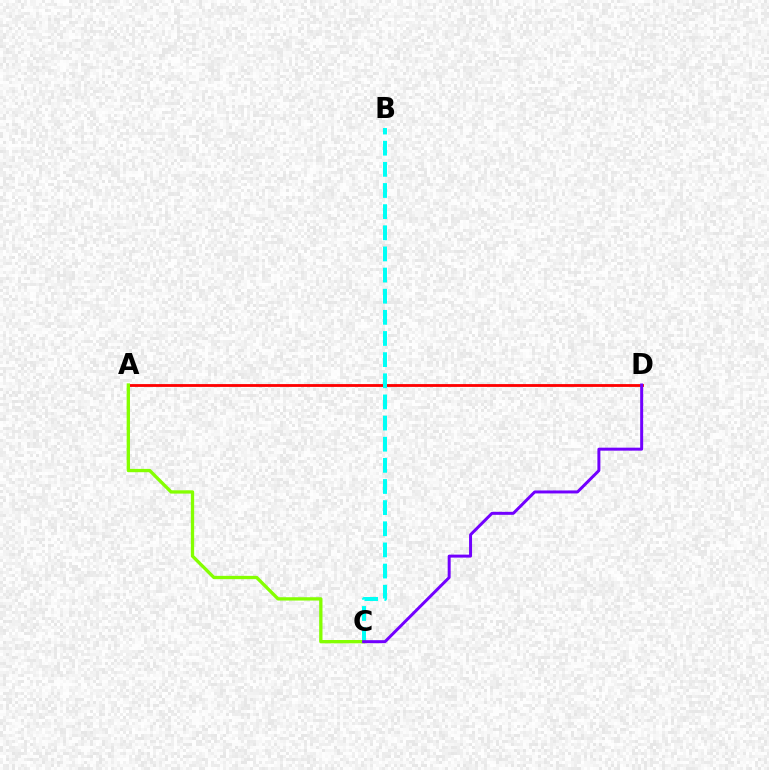{('A', 'D'): [{'color': '#ff0000', 'line_style': 'solid', 'thickness': 2.03}], ('B', 'C'): [{'color': '#00fff6', 'line_style': 'dashed', 'thickness': 2.87}], ('A', 'C'): [{'color': '#84ff00', 'line_style': 'solid', 'thickness': 2.38}], ('C', 'D'): [{'color': '#7200ff', 'line_style': 'solid', 'thickness': 2.15}]}